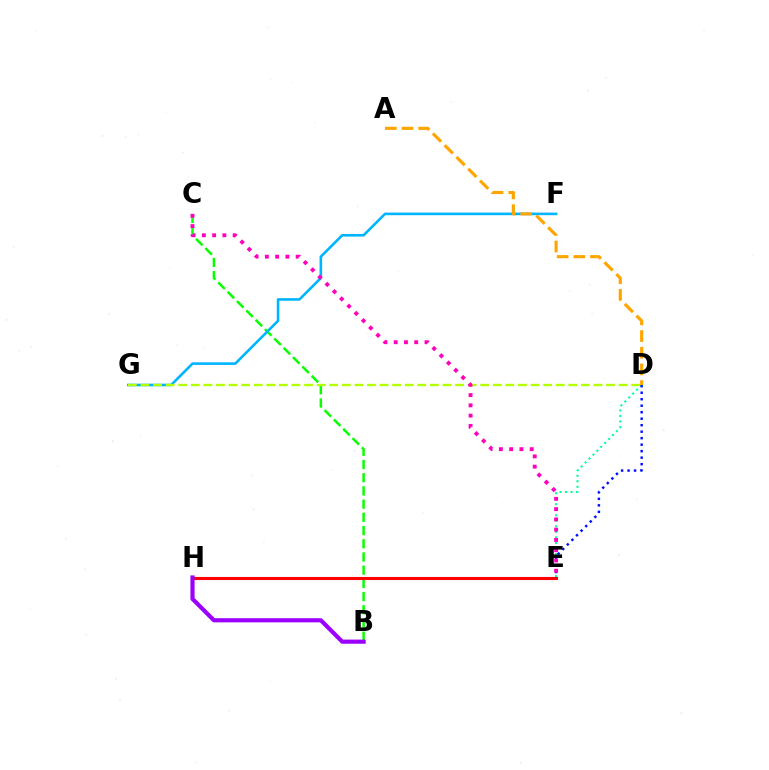{('B', 'C'): [{'color': '#08ff00', 'line_style': 'dashed', 'thickness': 1.79}], ('D', 'E'): [{'color': '#00ff9d', 'line_style': 'dotted', 'thickness': 1.5}, {'color': '#0010ff', 'line_style': 'dotted', 'thickness': 1.76}], ('E', 'H'): [{'color': '#ff0000', 'line_style': 'solid', 'thickness': 2.23}], ('F', 'G'): [{'color': '#00b5ff', 'line_style': 'solid', 'thickness': 1.88}], ('A', 'D'): [{'color': '#ffa500', 'line_style': 'dashed', 'thickness': 2.26}], ('B', 'H'): [{'color': '#9b00ff', 'line_style': 'solid', 'thickness': 3.0}], ('D', 'G'): [{'color': '#b3ff00', 'line_style': 'dashed', 'thickness': 1.71}], ('C', 'E'): [{'color': '#ff00bd', 'line_style': 'dotted', 'thickness': 2.79}]}